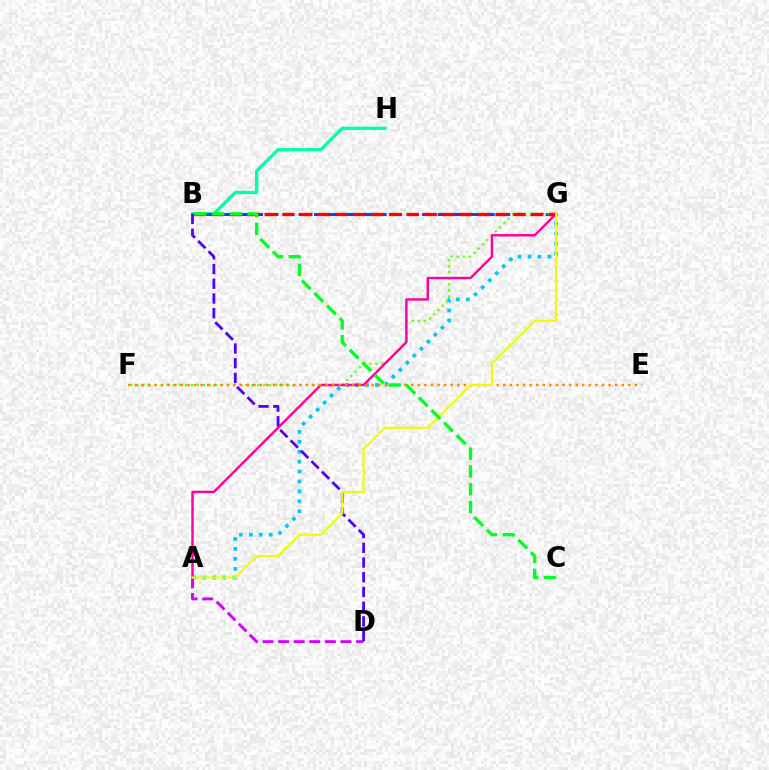{('A', 'G'): [{'color': '#00c7ff', 'line_style': 'dotted', 'thickness': 2.7}, {'color': '#ff00a0', 'line_style': 'solid', 'thickness': 1.76}, {'color': '#eeff00', 'line_style': 'solid', 'thickness': 1.57}], ('B', 'H'): [{'color': '#00ffaf', 'line_style': 'solid', 'thickness': 2.4}], ('B', 'G'): [{'color': '#003fff', 'line_style': 'dashed', 'thickness': 2.1}, {'color': '#ff0000', 'line_style': 'dashed', 'thickness': 2.41}], ('F', 'G'): [{'color': '#66ff00', 'line_style': 'dotted', 'thickness': 1.64}], ('A', 'D'): [{'color': '#d600ff', 'line_style': 'dashed', 'thickness': 2.12}], ('E', 'F'): [{'color': '#ff8800', 'line_style': 'dotted', 'thickness': 1.79}], ('B', 'D'): [{'color': '#4f00ff', 'line_style': 'dashed', 'thickness': 2.0}], ('B', 'C'): [{'color': '#00ff27', 'line_style': 'dashed', 'thickness': 2.42}]}